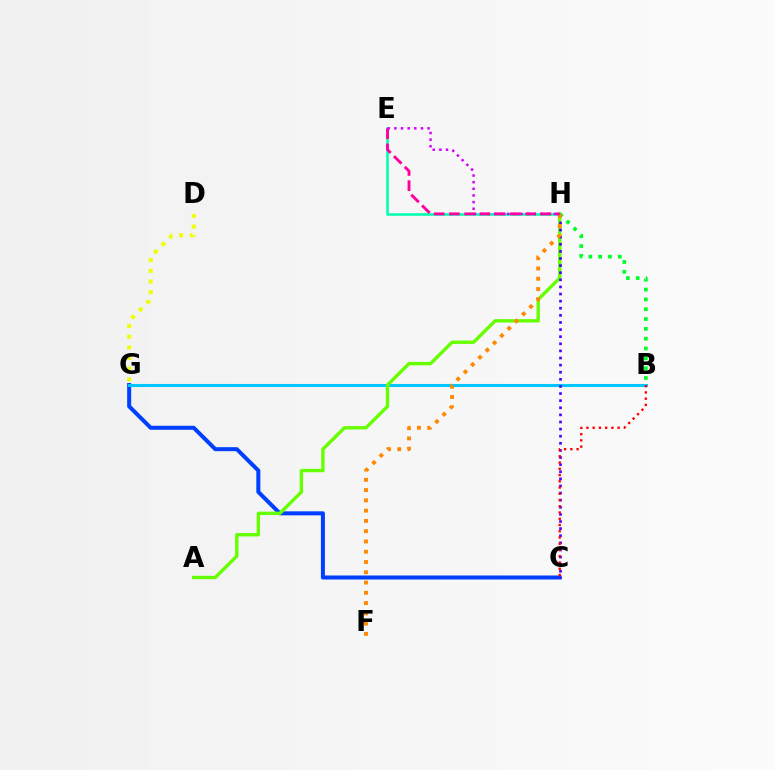{('C', 'G'): [{'color': '#003fff', 'line_style': 'solid', 'thickness': 2.89}], ('B', 'G'): [{'color': '#00c7ff', 'line_style': 'solid', 'thickness': 2.2}], ('D', 'G'): [{'color': '#eeff00', 'line_style': 'dotted', 'thickness': 2.9}], ('A', 'H'): [{'color': '#66ff00', 'line_style': 'solid', 'thickness': 2.43}], ('E', 'H'): [{'color': '#00ffaf', 'line_style': 'solid', 'thickness': 1.84}, {'color': '#d600ff', 'line_style': 'dotted', 'thickness': 1.8}, {'color': '#ff00a0', 'line_style': 'dashed', 'thickness': 2.07}], ('C', 'H'): [{'color': '#4f00ff', 'line_style': 'dotted', 'thickness': 1.93}], ('B', 'C'): [{'color': '#ff0000', 'line_style': 'dotted', 'thickness': 1.7}], ('B', 'H'): [{'color': '#00ff27', 'line_style': 'dotted', 'thickness': 2.67}], ('F', 'H'): [{'color': '#ff8800', 'line_style': 'dotted', 'thickness': 2.79}]}